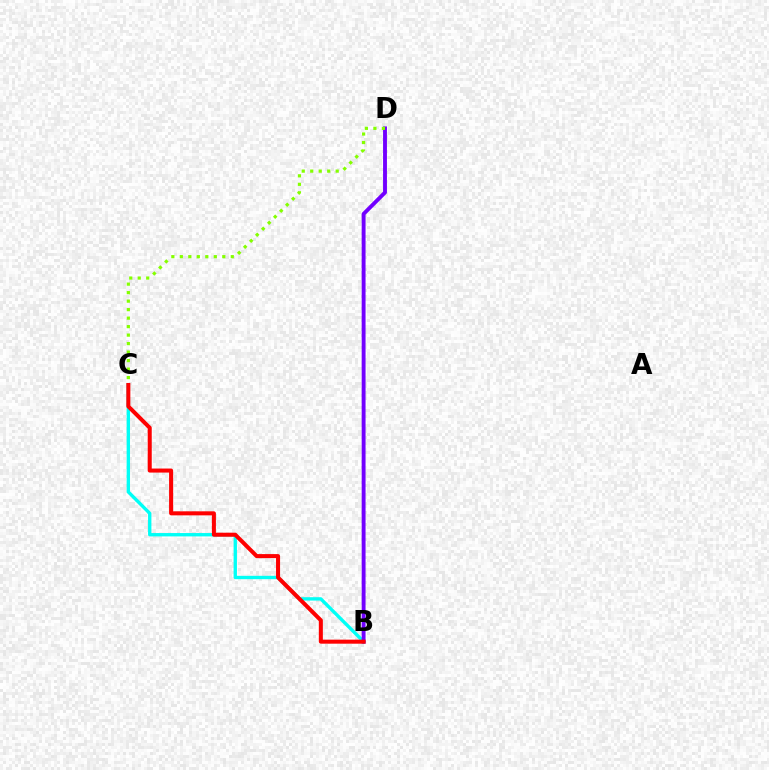{('B', 'C'): [{'color': '#00fff6', 'line_style': 'solid', 'thickness': 2.41}, {'color': '#ff0000', 'line_style': 'solid', 'thickness': 2.9}], ('B', 'D'): [{'color': '#7200ff', 'line_style': 'solid', 'thickness': 2.79}], ('C', 'D'): [{'color': '#84ff00', 'line_style': 'dotted', 'thickness': 2.31}]}